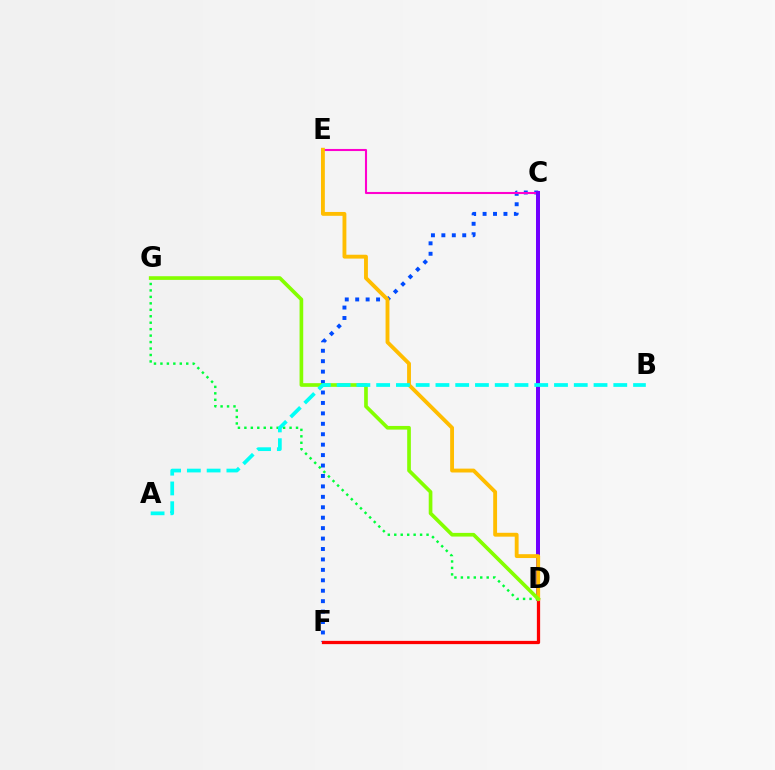{('C', 'F'): [{'color': '#004bff', 'line_style': 'dotted', 'thickness': 2.83}], ('D', 'F'): [{'color': '#ff0000', 'line_style': 'solid', 'thickness': 2.35}], ('C', 'E'): [{'color': '#ff00cf', 'line_style': 'solid', 'thickness': 1.5}], ('C', 'D'): [{'color': '#7200ff', 'line_style': 'solid', 'thickness': 2.88}], ('D', 'E'): [{'color': '#ffbd00', 'line_style': 'solid', 'thickness': 2.78}], ('D', 'G'): [{'color': '#00ff39', 'line_style': 'dotted', 'thickness': 1.75}, {'color': '#84ff00', 'line_style': 'solid', 'thickness': 2.64}], ('A', 'B'): [{'color': '#00fff6', 'line_style': 'dashed', 'thickness': 2.68}]}